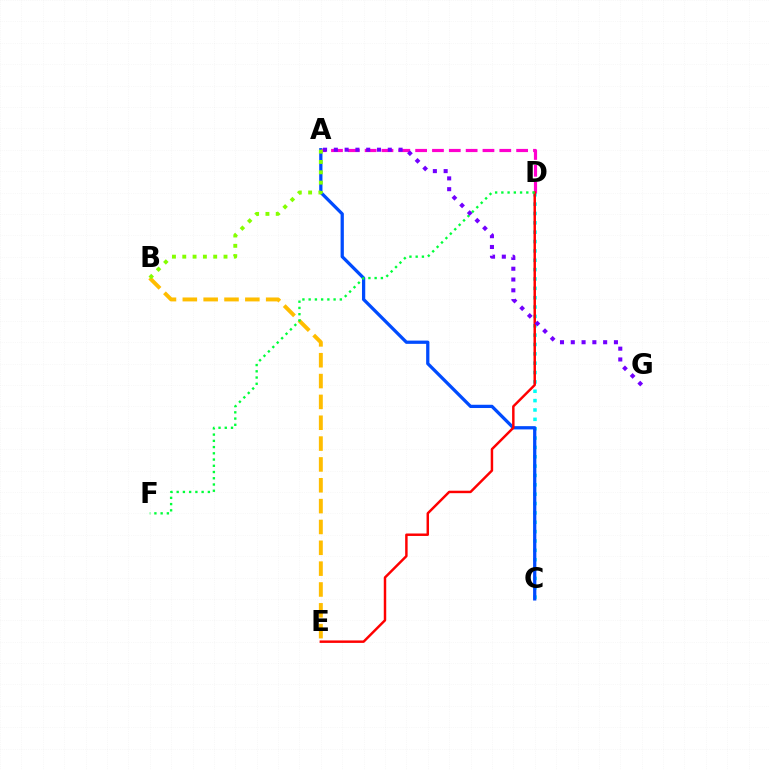{('C', 'D'): [{'color': '#00fff6', 'line_style': 'dotted', 'thickness': 2.54}], ('A', 'C'): [{'color': '#004bff', 'line_style': 'solid', 'thickness': 2.35}], ('A', 'D'): [{'color': '#ff00cf', 'line_style': 'dashed', 'thickness': 2.29}], ('D', 'E'): [{'color': '#ff0000', 'line_style': 'solid', 'thickness': 1.77}], ('B', 'E'): [{'color': '#ffbd00', 'line_style': 'dashed', 'thickness': 2.83}], ('D', 'F'): [{'color': '#00ff39', 'line_style': 'dotted', 'thickness': 1.69}], ('A', 'B'): [{'color': '#84ff00', 'line_style': 'dotted', 'thickness': 2.8}], ('A', 'G'): [{'color': '#7200ff', 'line_style': 'dotted', 'thickness': 2.93}]}